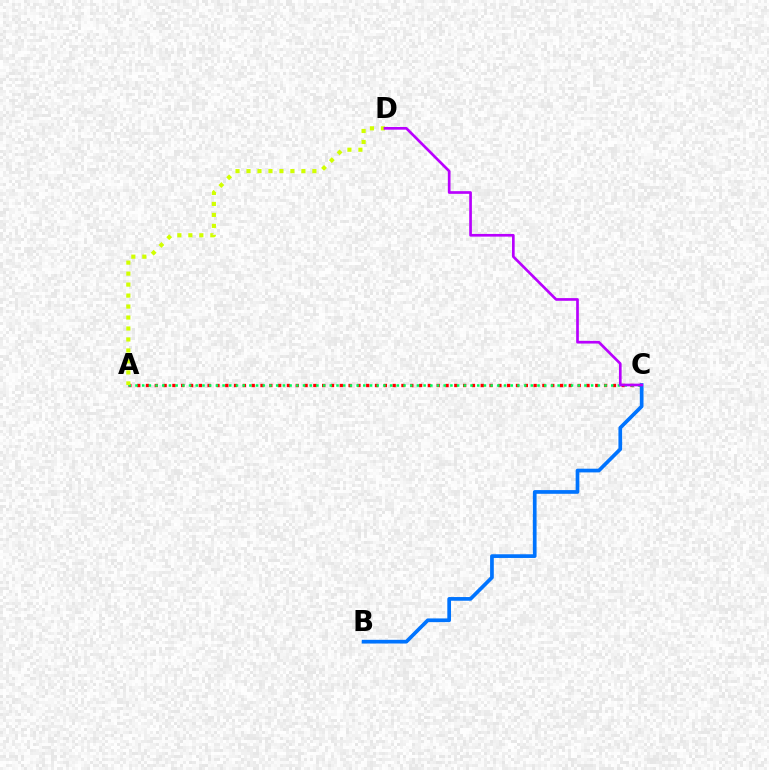{('A', 'C'): [{'color': '#ff0000', 'line_style': 'dotted', 'thickness': 2.39}, {'color': '#00ff5c', 'line_style': 'dotted', 'thickness': 1.82}], ('B', 'C'): [{'color': '#0074ff', 'line_style': 'solid', 'thickness': 2.67}], ('A', 'D'): [{'color': '#d1ff00', 'line_style': 'dotted', 'thickness': 2.98}], ('C', 'D'): [{'color': '#b900ff', 'line_style': 'solid', 'thickness': 1.93}]}